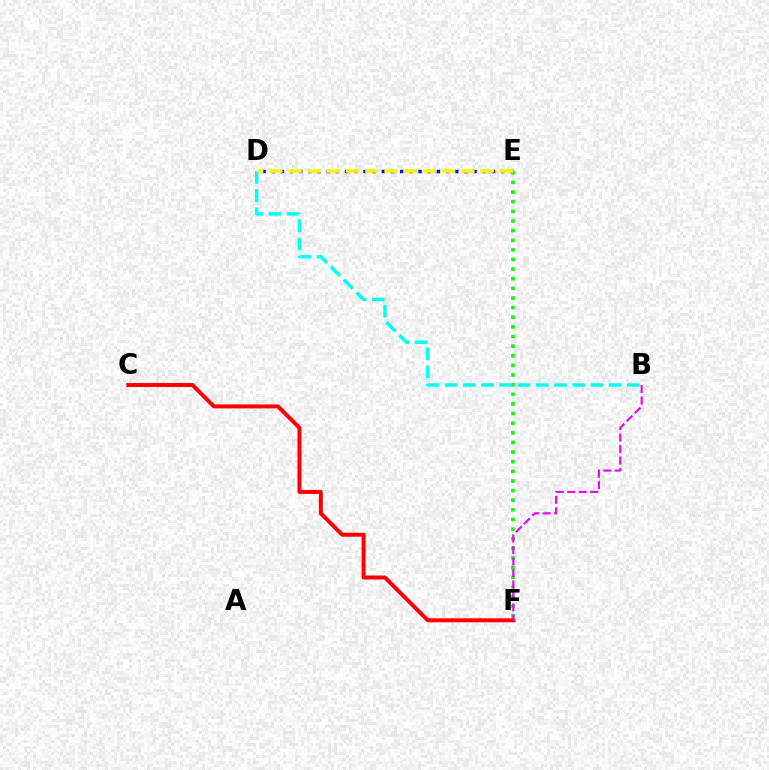{('D', 'E'): [{'color': '#0010ff', 'line_style': 'dotted', 'thickness': 2.49}, {'color': '#fcf500', 'line_style': 'dashed', 'thickness': 2.61}], ('E', 'F'): [{'color': '#08ff00', 'line_style': 'dotted', 'thickness': 2.62}], ('B', 'D'): [{'color': '#00fff6', 'line_style': 'dashed', 'thickness': 2.48}], ('C', 'F'): [{'color': '#ff0000', 'line_style': 'solid', 'thickness': 2.85}], ('B', 'F'): [{'color': '#ee00ff', 'line_style': 'dashed', 'thickness': 1.56}]}